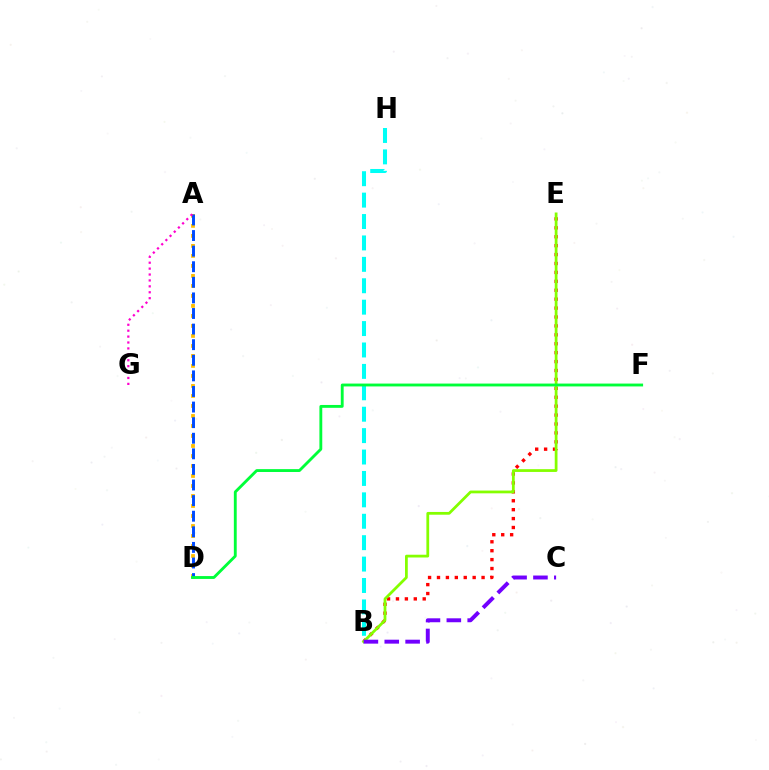{('A', 'D'): [{'color': '#ffbd00', 'line_style': 'dotted', 'thickness': 2.72}, {'color': '#004bff', 'line_style': 'dashed', 'thickness': 2.12}], ('B', 'E'): [{'color': '#ff0000', 'line_style': 'dotted', 'thickness': 2.42}, {'color': '#84ff00', 'line_style': 'solid', 'thickness': 1.99}], ('B', 'C'): [{'color': '#7200ff', 'line_style': 'dashed', 'thickness': 2.83}], ('B', 'H'): [{'color': '#00fff6', 'line_style': 'dashed', 'thickness': 2.91}], ('A', 'G'): [{'color': '#ff00cf', 'line_style': 'dotted', 'thickness': 1.61}], ('D', 'F'): [{'color': '#00ff39', 'line_style': 'solid', 'thickness': 2.06}]}